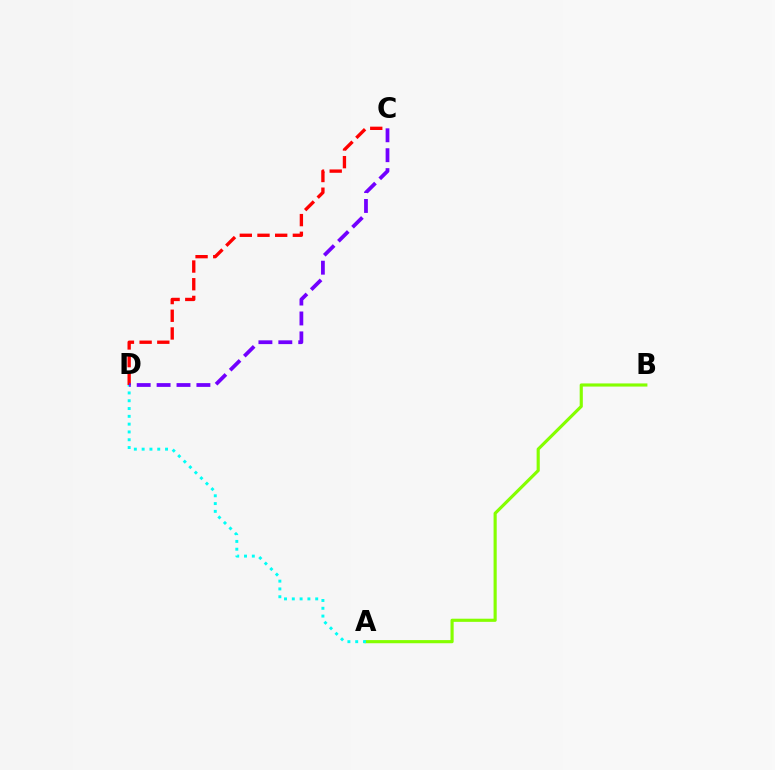{('A', 'B'): [{'color': '#84ff00', 'line_style': 'solid', 'thickness': 2.26}], ('C', 'D'): [{'color': '#ff0000', 'line_style': 'dashed', 'thickness': 2.4}, {'color': '#7200ff', 'line_style': 'dashed', 'thickness': 2.7}], ('A', 'D'): [{'color': '#00fff6', 'line_style': 'dotted', 'thickness': 2.12}]}